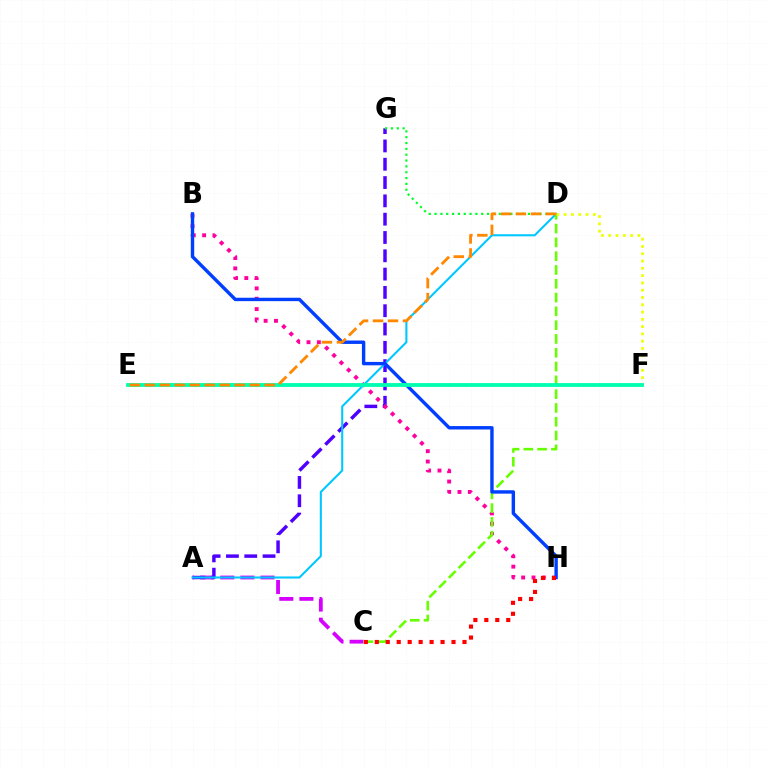{('A', 'C'): [{'color': '#d600ff', 'line_style': 'dashed', 'thickness': 2.73}], ('A', 'G'): [{'color': '#4f00ff', 'line_style': 'dashed', 'thickness': 2.49}], ('B', 'H'): [{'color': '#ff00a0', 'line_style': 'dotted', 'thickness': 2.81}, {'color': '#003fff', 'line_style': 'solid', 'thickness': 2.45}], ('A', 'D'): [{'color': '#00c7ff', 'line_style': 'solid', 'thickness': 1.5}], ('D', 'G'): [{'color': '#00ff27', 'line_style': 'dotted', 'thickness': 1.58}], ('C', 'D'): [{'color': '#66ff00', 'line_style': 'dashed', 'thickness': 1.87}], ('D', 'F'): [{'color': '#eeff00', 'line_style': 'dotted', 'thickness': 1.98}], ('E', 'F'): [{'color': '#00ffaf', 'line_style': 'solid', 'thickness': 2.75}], ('D', 'E'): [{'color': '#ff8800', 'line_style': 'dashed', 'thickness': 2.04}], ('C', 'H'): [{'color': '#ff0000', 'line_style': 'dotted', 'thickness': 2.98}]}